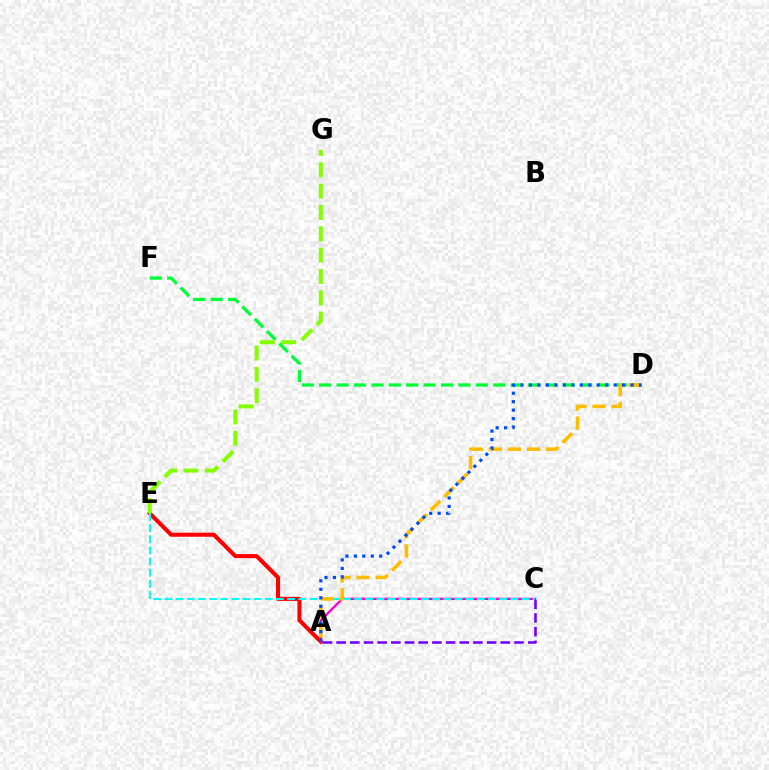{('A', 'E'): [{'color': '#ff0000', 'line_style': 'solid', 'thickness': 2.93}], ('A', 'C'): [{'color': '#ff00cf', 'line_style': 'solid', 'thickness': 1.68}, {'color': '#7200ff', 'line_style': 'dashed', 'thickness': 1.86}], ('C', 'E'): [{'color': '#00fff6', 'line_style': 'dashed', 'thickness': 1.52}], ('D', 'F'): [{'color': '#00ff39', 'line_style': 'dashed', 'thickness': 2.36}], ('E', 'G'): [{'color': '#84ff00', 'line_style': 'dashed', 'thickness': 2.9}], ('A', 'D'): [{'color': '#ffbd00', 'line_style': 'dashed', 'thickness': 2.6}, {'color': '#004bff', 'line_style': 'dotted', 'thickness': 2.3}]}